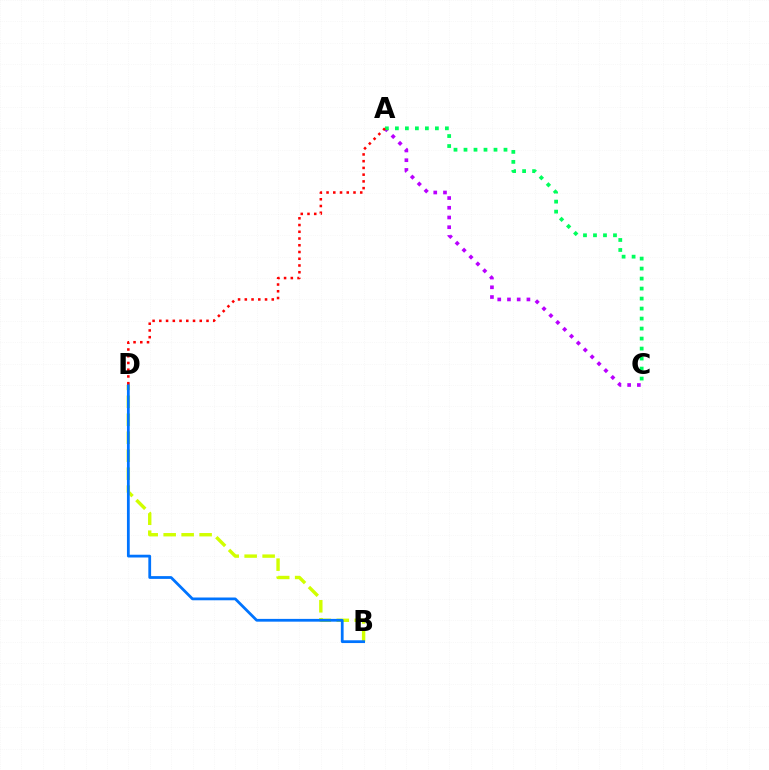{('B', 'D'): [{'color': '#d1ff00', 'line_style': 'dashed', 'thickness': 2.44}, {'color': '#0074ff', 'line_style': 'solid', 'thickness': 2.0}], ('A', 'C'): [{'color': '#b900ff', 'line_style': 'dotted', 'thickness': 2.64}, {'color': '#00ff5c', 'line_style': 'dotted', 'thickness': 2.72}], ('A', 'D'): [{'color': '#ff0000', 'line_style': 'dotted', 'thickness': 1.83}]}